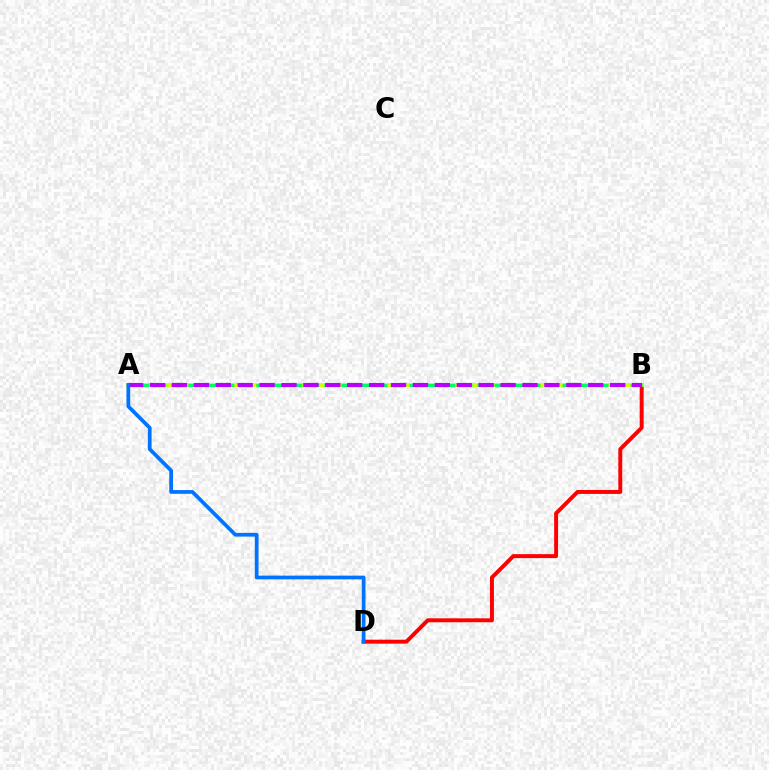{('B', 'D'): [{'color': '#ff0000', 'line_style': 'solid', 'thickness': 2.84}], ('A', 'B'): [{'color': '#d1ff00', 'line_style': 'solid', 'thickness': 2.72}, {'color': '#00ff5c', 'line_style': 'dashed', 'thickness': 2.31}, {'color': '#b900ff', 'line_style': 'dashed', 'thickness': 2.98}], ('A', 'D'): [{'color': '#0074ff', 'line_style': 'solid', 'thickness': 2.69}]}